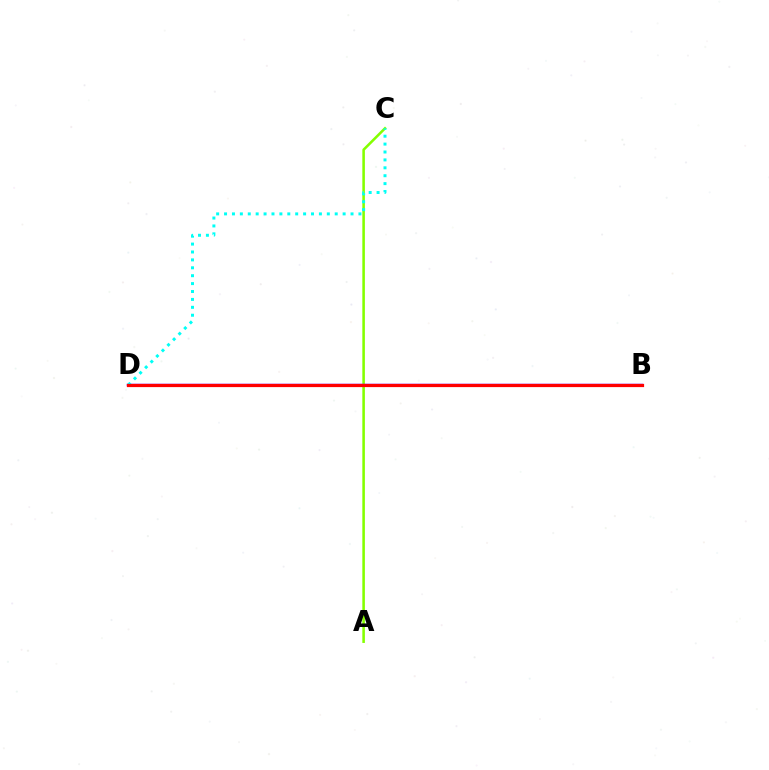{('A', 'C'): [{'color': '#84ff00', 'line_style': 'solid', 'thickness': 1.84}], ('B', 'D'): [{'color': '#7200ff', 'line_style': 'solid', 'thickness': 1.77}, {'color': '#ff0000', 'line_style': 'solid', 'thickness': 2.31}], ('C', 'D'): [{'color': '#00fff6', 'line_style': 'dotted', 'thickness': 2.15}]}